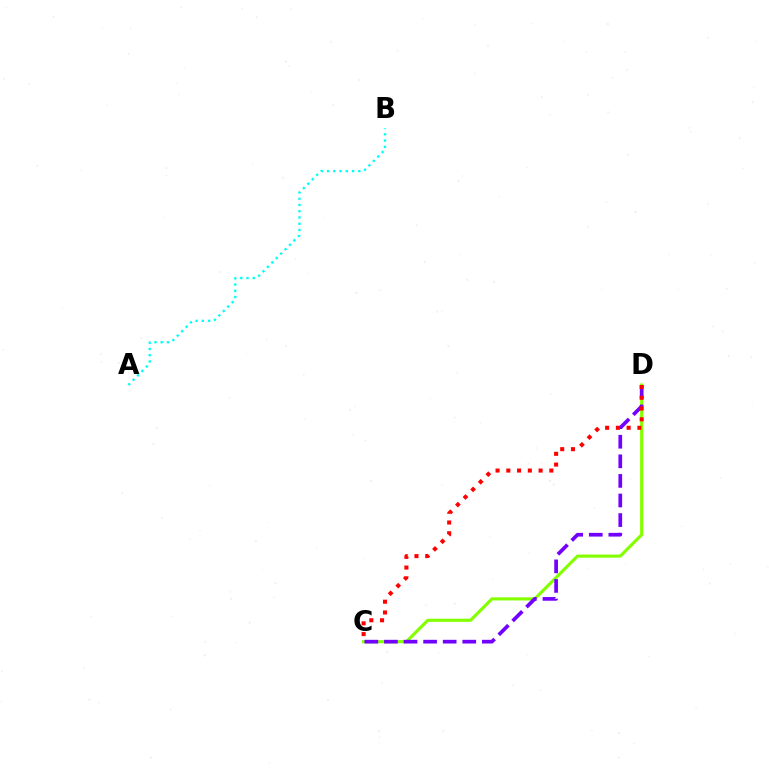{('C', 'D'): [{'color': '#84ff00', 'line_style': 'solid', 'thickness': 2.26}, {'color': '#7200ff', 'line_style': 'dashed', 'thickness': 2.66}, {'color': '#ff0000', 'line_style': 'dotted', 'thickness': 2.92}], ('A', 'B'): [{'color': '#00fff6', 'line_style': 'dotted', 'thickness': 1.7}]}